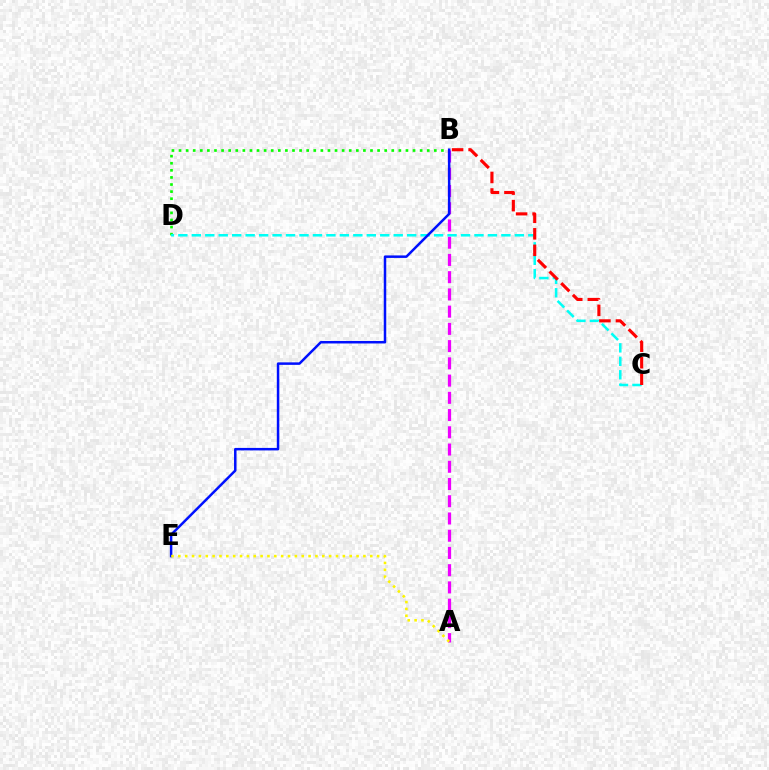{('B', 'D'): [{'color': '#08ff00', 'line_style': 'dotted', 'thickness': 1.93}], ('A', 'B'): [{'color': '#ee00ff', 'line_style': 'dashed', 'thickness': 2.34}], ('C', 'D'): [{'color': '#00fff6', 'line_style': 'dashed', 'thickness': 1.83}], ('B', 'C'): [{'color': '#ff0000', 'line_style': 'dashed', 'thickness': 2.24}], ('B', 'E'): [{'color': '#0010ff', 'line_style': 'solid', 'thickness': 1.8}], ('A', 'E'): [{'color': '#fcf500', 'line_style': 'dotted', 'thickness': 1.86}]}